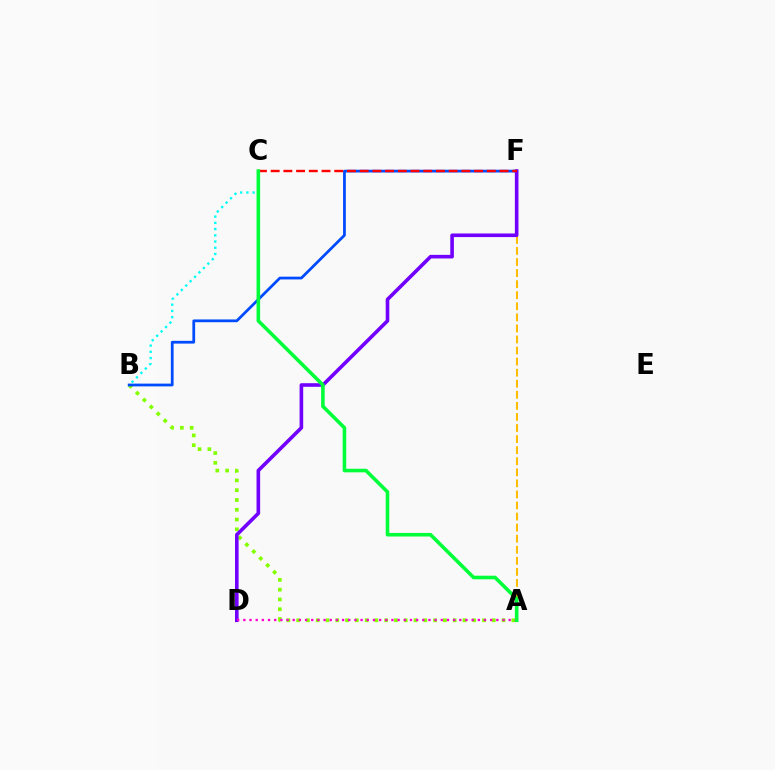{('A', 'B'): [{'color': '#84ff00', 'line_style': 'dotted', 'thickness': 2.66}], ('A', 'F'): [{'color': '#ffbd00', 'line_style': 'dashed', 'thickness': 1.5}], ('B', 'F'): [{'color': '#004bff', 'line_style': 'solid', 'thickness': 1.99}], ('B', 'C'): [{'color': '#00fff6', 'line_style': 'dotted', 'thickness': 1.69}], ('D', 'F'): [{'color': '#7200ff', 'line_style': 'solid', 'thickness': 2.6}], ('A', 'D'): [{'color': '#ff00cf', 'line_style': 'dotted', 'thickness': 1.68}], ('C', 'F'): [{'color': '#ff0000', 'line_style': 'dashed', 'thickness': 1.73}], ('A', 'C'): [{'color': '#00ff39', 'line_style': 'solid', 'thickness': 2.58}]}